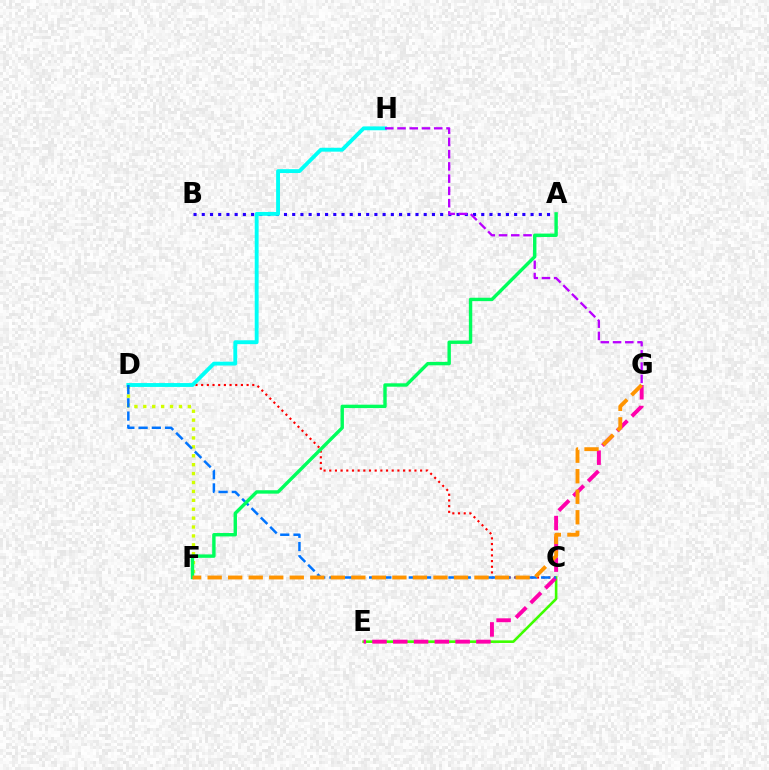{('A', 'B'): [{'color': '#2500ff', 'line_style': 'dotted', 'thickness': 2.23}], ('D', 'F'): [{'color': '#d1ff00', 'line_style': 'dotted', 'thickness': 2.42}], ('C', 'D'): [{'color': '#ff0000', 'line_style': 'dotted', 'thickness': 1.54}, {'color': '#0074ff', 'line_style': 'dashed', 'thickness': 1.8}], ('C', 'E'): [{'color': '#3dff00', 'line_style': 'solid', 'thickness': 1.87}], ('E', 'G'): [{'color': '#ff00ac', 'line_style': 'dashed', 'thickness': 2.82}], ('D', 'H'): [{'color': '#00fff6', 'line_style': 'solid', 'thickness': 2.78}], ('G', 'H'): [{'color': '#b900ff', 'line_style': 'dashed', 'thickness': 1.66}], ('A', 'F'): [{'color': '#00ff5c', 'line_style': 'solid', 'thickness': 2.45}], ('F', 'G'): [{'color': '#ff9400', 'line_style': 'dashed', 'thickness': 2.79}]}